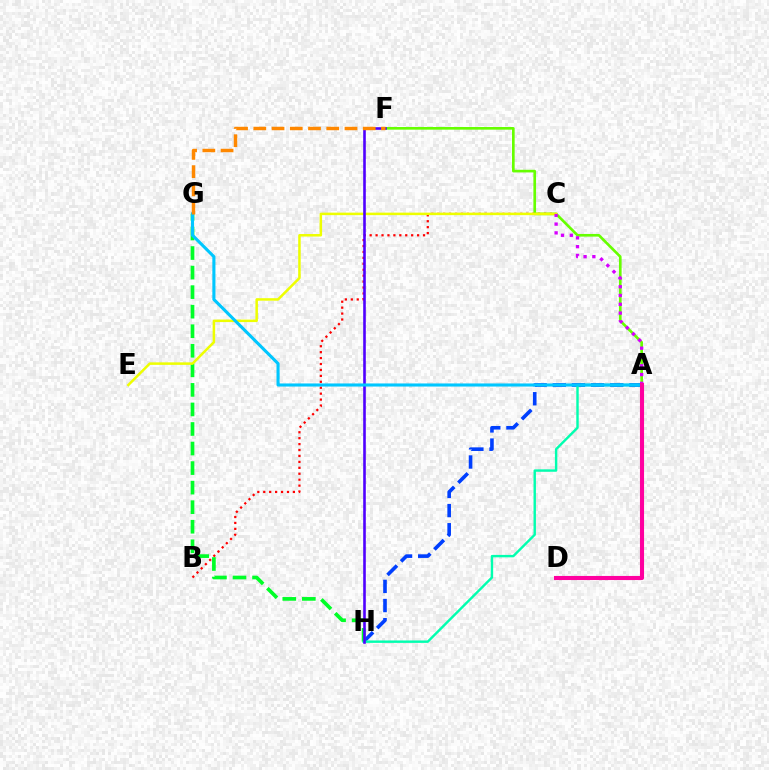{('A', 'H'): [{'color': '#003fff', 'line_style': 'dashed', 'thickness': 2.6}, {'color': '#00ffaf', 'line_style': 'solid', 'thickness': 1.74}], ('A', 'F'): [{'color': '#66ff00', 'line_style': 'solid', 'thickness': 1.91}], ('B', 'C'): [{'color': '#ff0000', 'line_style': 'dotted', 'thickness': 1.61}], ('G', 'H'): [{'color': '#00ff27', 'line_style': 'dashed', 'thickness': 2.66}], ('C', 'E'): [{'color': '#eeff00', 'line_style': 'solid', 'thickness': 1.81}], ('A', 'C'): [{'color': '#d600ff', 'line_style': 'dotted', 'thickness': 2.39}], ('F', 'H'): [{'color': '#4f00ff', 'line_style': 'solid', 'thickness': 1.88}], ('A', 'G'): [{'color': '#00c7ff', 'line_style': 'solid', 'thickness': 2.23}], ('F', 'G'): [{'color': '#ff8800', 'line_style': 'dashed', 'thickness': 2.48}], ('A', 'D'): [{'color': '#ff00a0', 'line_style': 'solid', 'thickness': 2.95}]}